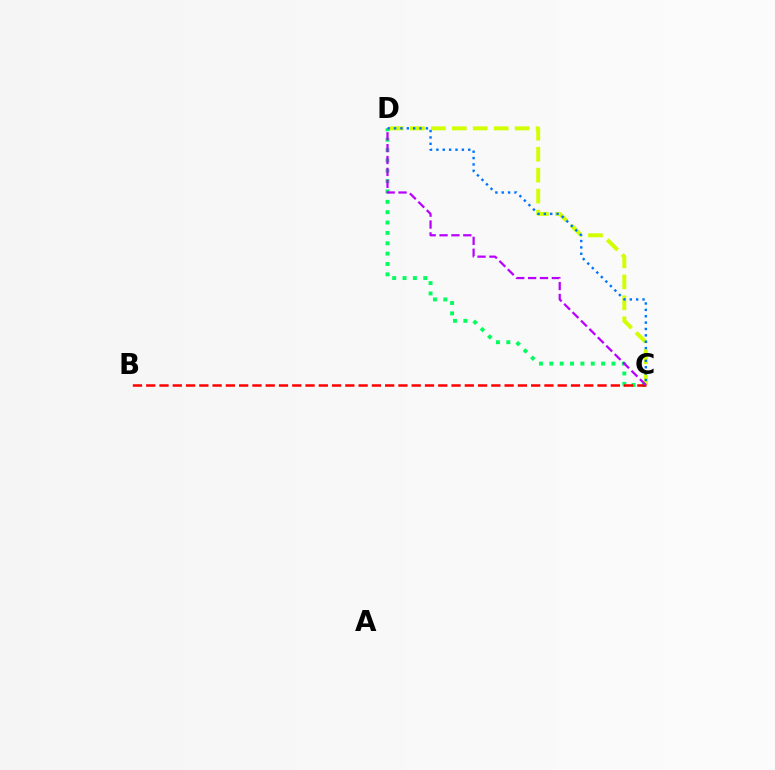{('C', 'D'): [{'color': '#d1ff00', 'line_style': 'dashed', 'thickness': 2.85}, {'color': '#00ff5c', 'line_style': 'dotted', 'thickness': 2.81}, {'color': '#0074ff', 'line_style': 'dotted', 'thickness': 1.73}, {'color': '#b900ff', 'line_style': 'dashed', 'thickness': 1.61}], ('B', 'C'): [{'color': '#ff0000', 'line_style': 'dashed', 'thickness': 1.8}]}